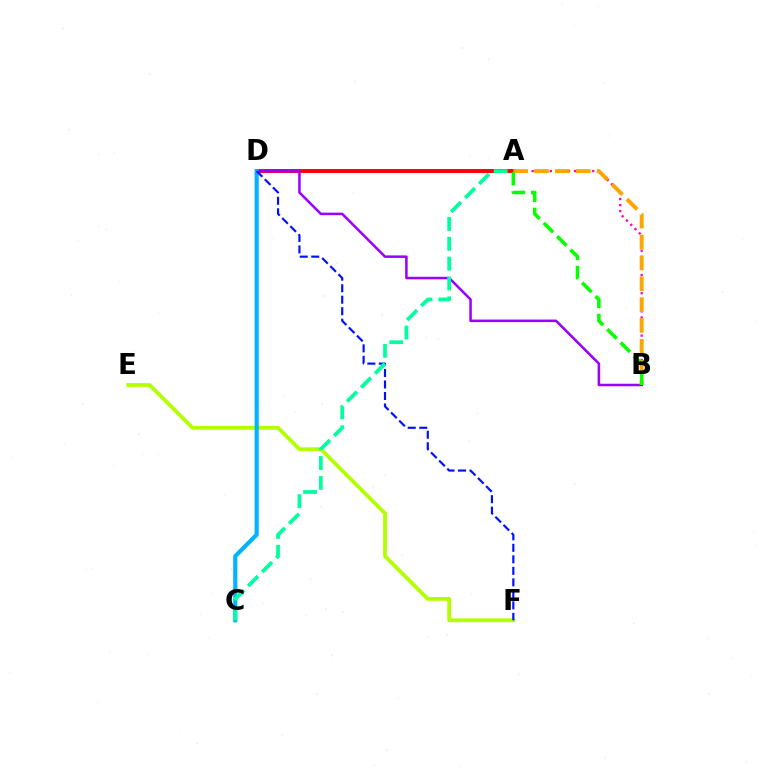{('E', 'F'): [{'color': '#b3ff00', 'line_style': 'solid', 'thickness': 2.73}], ('A', 'D'): [{'color': '#ff0000', 'line_style': 'solid', 'thickness': 2.83}], ('B', 'D'): [{'color': '#9b00ff', 'line_style': 'solid', 'thickness': 1.82}], ('C', 'D'): [{'color': '#00b5ff', 'line_style': 'solid', 'thickness': 3.0}], ('A', 'B'): [{'color': '#ff00bd', 'line_style': 'dotted', 'thickness': 1.65}, {'color': '#ffa500', 'line_style': 'dashed', 'thickness': 2.83}, {'color': '#08ff00', 'line_style': 'dashed', 'thickness': 2.57}], ('D', 'F'): [{'color': '#0010ff', 'line_style': 'dashed', 'thickness': 1.56}], ('A', 'C'): [{'color': '#00ff9d', 'line_style': 'dashed', 'thickness': 2.69}]}